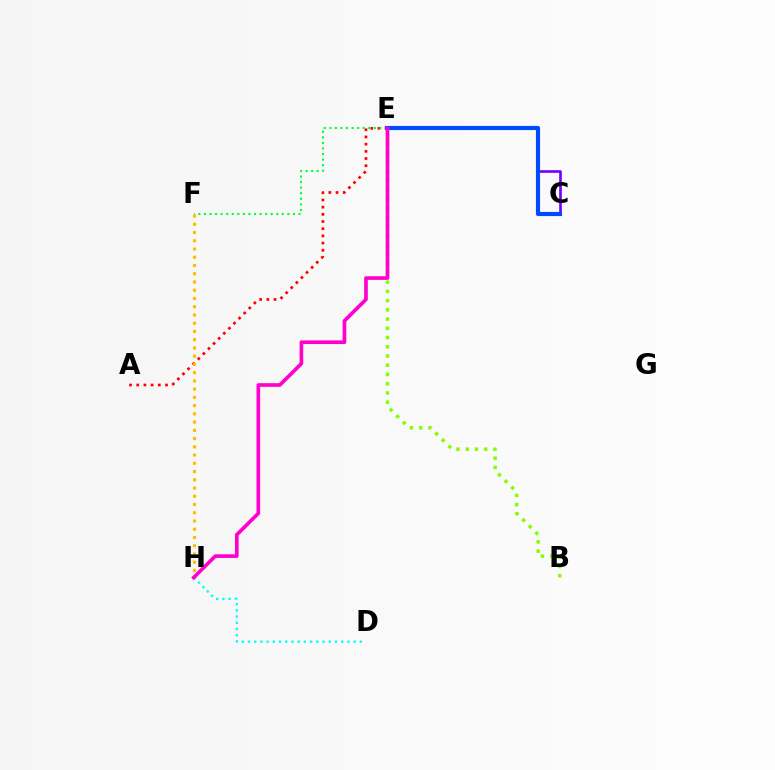{('C', 'E'): [{'color': '#7200ff', 'line_style': 'solid', 'thickness': 1.9}, {'color': '#004bff', 'line_style': 'solid', 'thickness': 2.98}], ('A', 'E'): [{'color': '#ff0000', 'line_style': 'dotted', 'thickness': 1.95}], ('E', 'F'): [{'color': '#00ff39', 'line_style': 'dotted', 'thickness': 1.51}], ('F', 'H'): [{'color': '#ffbd00', 'line_style': 'dotted', 'thickness': 2.24}], ('D', 'H'): [{'color': '#00fff6', 'line_style': 'dotted', 'thickness': 1.69}], ('B', 'E'): [{'color': '#84ff00', 'line_style': 'dotted', 'thickness': 2.51}], ('E', 'H'): [{'color': '#ff00cf', 'line_style': 'solid', 'thickness': 2.64}]}